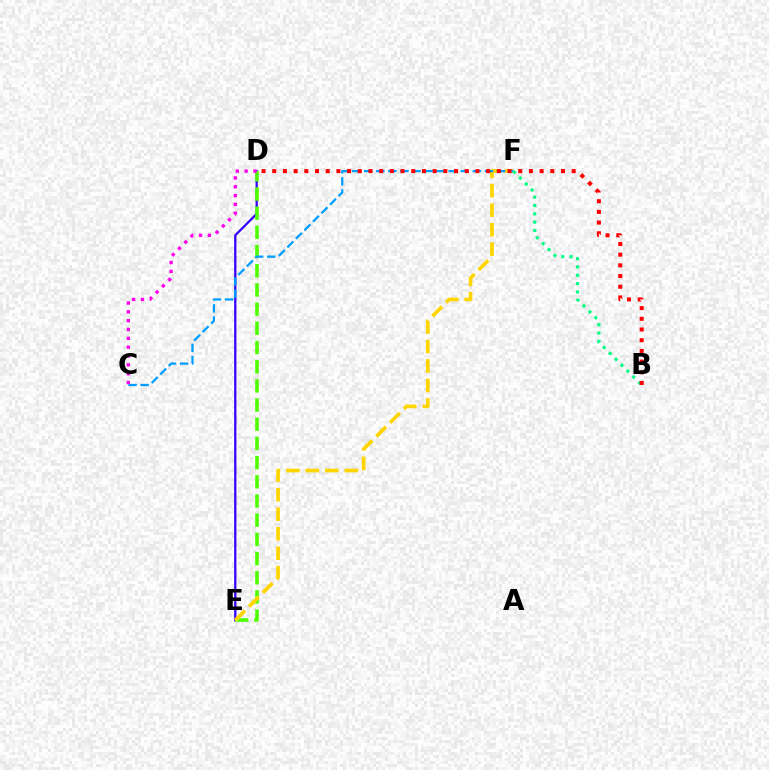{('D', 'E'): [{'color': '#3700ff', 'line_style': 'solid', 'thickness': 1.63}, {'color': '#4fff00', 'line_style': 'dashed', 'thickness': 2.61}], ('E', 'F'): [{'color': '#ffd500', 'line_style': 'dashed', 'thickness': 2.65}], ('C', 'F'): [{'color': '#009eff', 'line_style': 'dashed', 'thickness': 1.64}], ('B', 'F'): [{'color': '#00ff86', 'line_style': 'dotted', 'thickness': 2.26}], ('B', 'D'): [{'color': '#ff0000', 'line_style': 'dotted', 'thickness': 2.91}], ('C', 'D'): [{'color': '#ff00ed', 'line_style': 'dotted', 'thickness': 2.4}]}